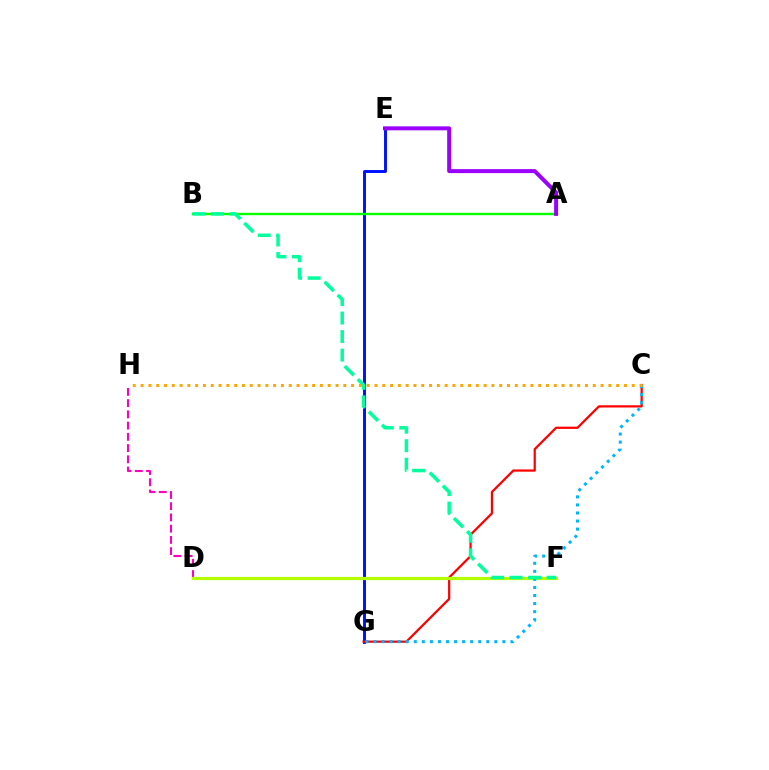{('E', 'G'): [{'color': '#0010ff', 'line_style': 'solid', 'thickness': 2.1}], ('A', 'B'): [{'color': '#08ff00', 'line_style': 'solid', 'thickness': 1.71}], ('A', 'E'): [{'color': '#9b00ff', 'line_style': 'solid', 'thickness': 2.87}], ('C', 'G'): [{'color': '#ff0000', 'line_style': 'solid', 'thickness': 1.6}, {'color': '#00b5ff', 'line_style': 'dotted', 'thickness': 2.19}], ('D', 'H'): [{'color': '#ff00bd', 'line_style': 'dashed', 'thickness': 1.53}], ('D', 'F'): [{'color': '#b3ff00', 'line_style': 'solid', 'thickness': 2.31}], ('B', 'F'): [{'color': '#00ff9d', 'line_style': 'dashed', 'thickness': 2.52}], ('C', 'H'): [{'color': '#ffa500', 'line_style': 'dotted', 'thickness': 2.12}]}